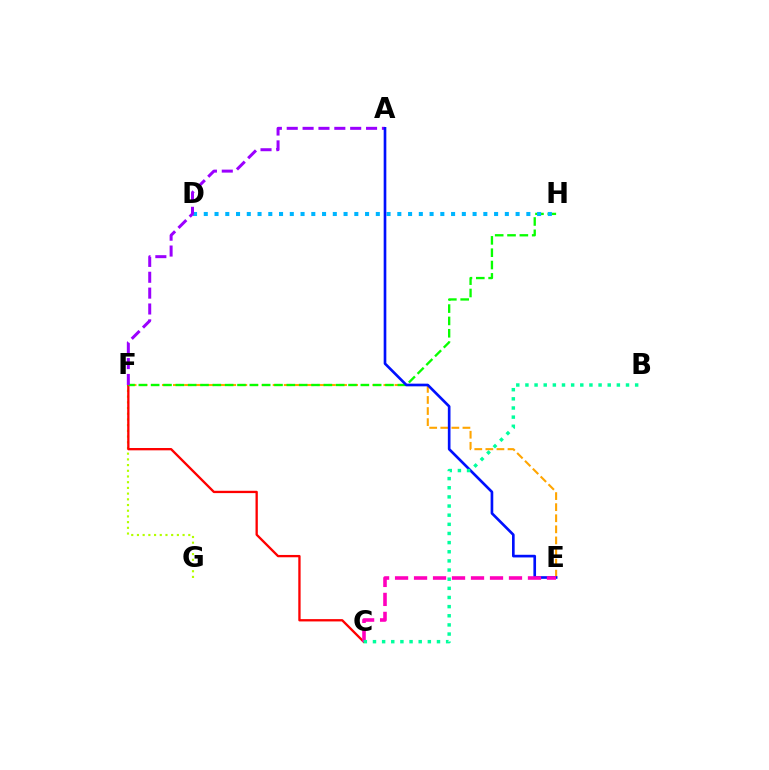{('E', 'F'): [{'color': '#ffa500', 'line_style': 'dashed', 'thickness': 1.5}], ('F', 'G'): [{'color': '#b3ff00', 'line_style': 'dotted', 'thickness': 1.55}], ('C', 'F'): [{'color': '#ff0000', 'line_style': 'solid', 'thickness': 1.67}], ('F', 'H'): [{'color': '#08ff00', 'line_style': 'dashed', 'thickness': 1.68}], ('D', 'H'): [{'color': '#00b5ff', 'line_style': 'dotted', 'thickness': 2.92}], ('A', 'F'): [{'color': '#9b00ff', 'line_style': 'dashed', 'thickness': 2.16}], ('A', 'E'): [{'color': '#0010ff', 'line_style': 'solid', 'thickness': 1.91}], ('C', 'E'): [{'color': '#ff00bd', 'line_style': 'dashed', 'thickness': 2.58}], ('B', 'C'): [{'color': '#00ff9d', 'line_style': 'dotted', 'thickness': 2.48}]}